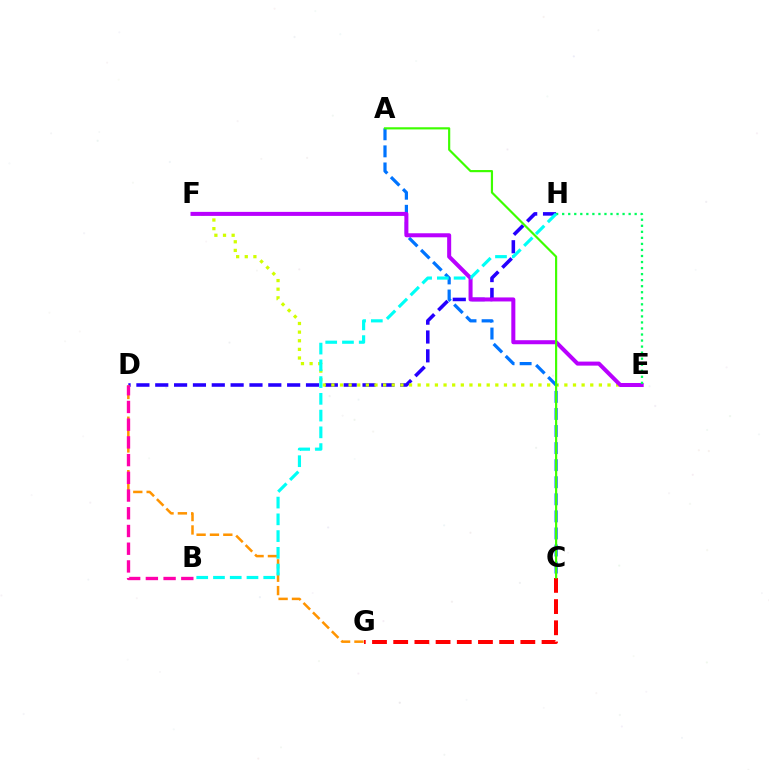{('D', 'H'): [{'color': '#2500ff', 'line_style': 'dashed', 'thickness': 2.56}], ('E', 'F'): [{'color': '#d1ff00', 'line_style': 'dotted', 'thickness': 2.34}, {'color': '#b900ff', 'line_style': 'solid', 'thickness': 2.9}], ('A', 'C'): [{'color': '#0074ff', 'line_style': 'dashed', 'thickness': 2.32}, {'color': '#3dff00', 'line_style': 'solid', 'thickness': 1.56}], ('C', 'G'): [{'color': '#ff0000', 'line_style': 'dashed', 'thickness': 2.88}], ('D', 'G'): [{'color': '#ff9400', 'line_style': 'dashed', 'thickness': 1.82}], ('E', 'H'): [{'color': '#00ff5c', 'line_style': 'dotted', 'thickness': 1.64}], ('B', 'H'): [{'color': '#00fff6', 'line_style': 'dashed', 'thickness': 2.28}], ('B', 'D'): [{'color': '#ff00ac', 'line_style': 'dashed', 'thickness': 2.41}]}